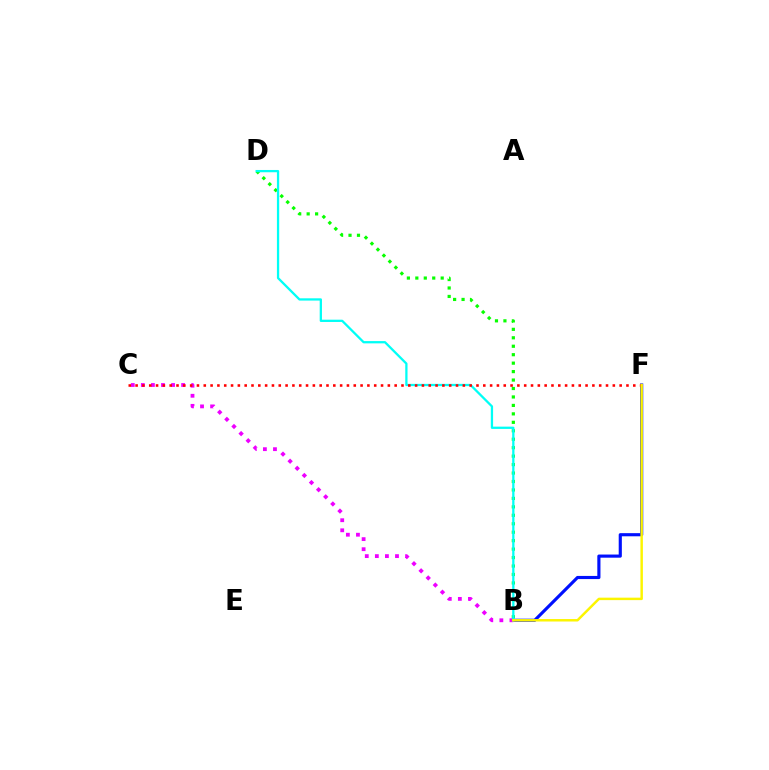{('B', 'D'): [{'color': '#08ff00', 'line_style': 'dotted', 'thickness': 2.3}, {'color': '#00fff6', 'line_style': 'solid', 'thickness': 1.64}], ('B', 'F'): [{'color': '#0010ff', 'line_style': 'solid', 'thickness': 2.26}, {'color': '#fcf500', 'line_style': 'solid', 'thickness': 1.77}], ('B', 'C'): [{'color': '#ee00ff', 'line_style': 'dotted', 'thickness': 2.74}], ('C', 'F'): [{'color': '#ff0000', 'line_style': 'dotted', 'thickness': 1.85}]}